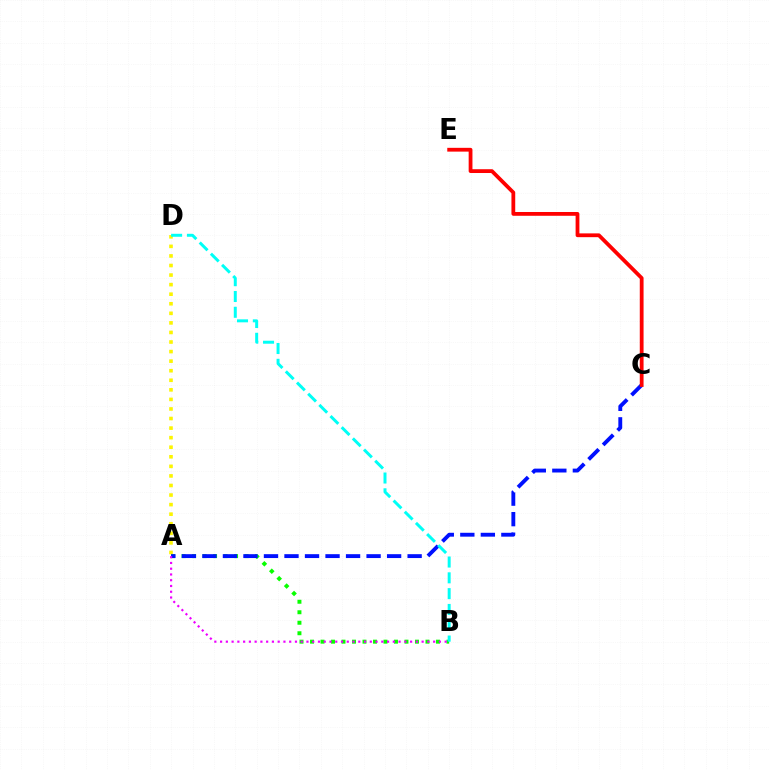{('A', 'D'): [{'color': '#fcf500', 'line_style': 'dotted', 'thickness': 2.6}], ('A', 'B'): [{'color': '#08ff00', 'line_style': 'dotted', 'thickness': 2.85}, {'color': '#ee00ff', 'line_style': 'dotted', 'thickness': 1.56}], ('A', 'C'): [{'color': '#0010ff', 'line_style': 'dashed', 'thickness': 2.79}], ('B', 'D'): [{'color': '#00fff6', 'line_style': 'dashed', 'thickness': 2.15}], ('C', 'E'): [{'color': '#ff0000', 'line_style': 'solid', 'thickness': 2.73}]}